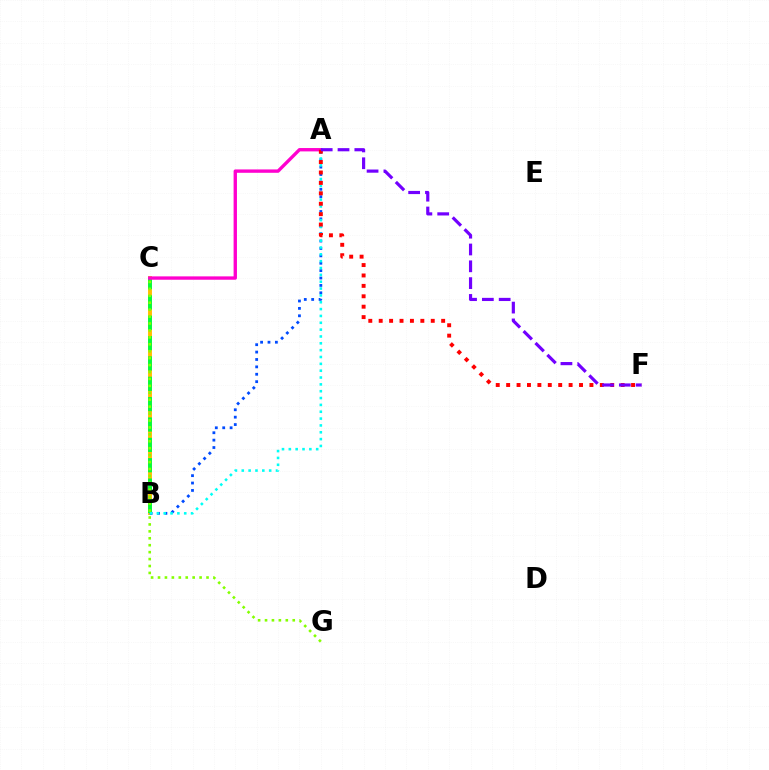{('B', 'C'): [{'color': '#ffbd00', 'line_style': 'solid', 'thickness': 2.8}, {'color': '#00ff39', 'line_style': 'dashed', 'thickness': 2.76}], ('A', 'B'): [{'color': '#004bff', 'line_style': 'dotted', 'thickness': 2.01}, {'color': '#00fff6', 'line_style': 'dotted', 'thickness': 1.86}], ('C', 'G'): [{'color': '#84ff00', 'line_style': 'dotted', 'thickness': 1.88}], ('A', 'C'): [{'color': '#ff00cf', 'line_style': 'solid', 'thickness': 2.42}], ('A', 'F'): [{'color': '#ff0000', 'line_style': 'dotted', 'thickness': 2.83}, {'color': '#7200ff', 'line_style': 'dashed', 'thickness': 2.28}]}